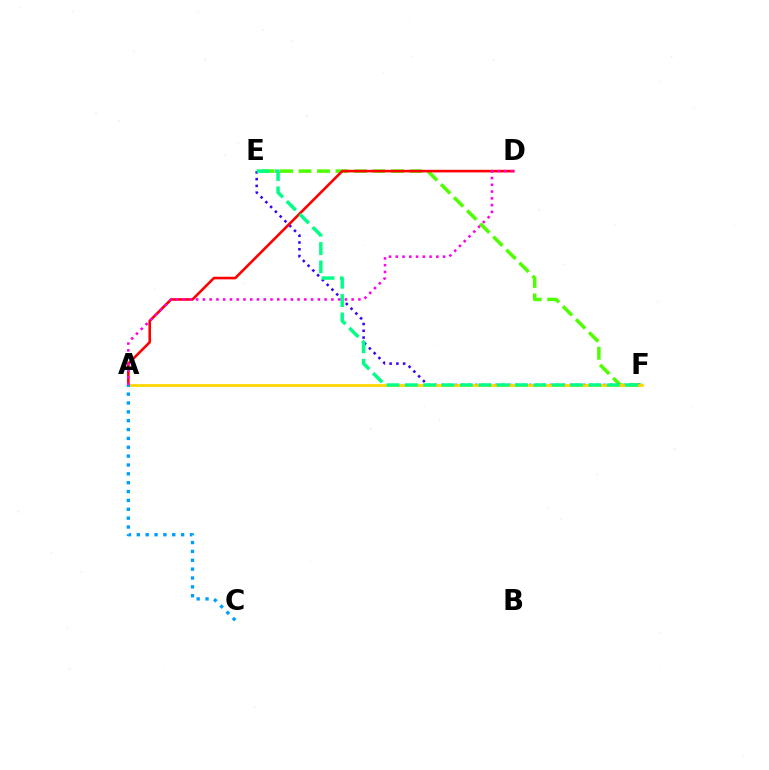{('E', 'F'): [{'color': '#4fff00', 'line_style': 'dashed', 'thickness': 2.51}, {'color': '#3700ff', 'line_style': 'dotted', 'thickness': 1.84}, {'color': '#00ff86', 'line_style': 'dashed', 'thickness': 2.49}], ('A', 'F'): [{'color': '#ffd500', 'line_style': 'solid', 'thickness': 1.99}], ('A', 'D'): [{'color': '#ff0000', 'line_style': 'solid', 'thickness': 1.88}, {'color': '#ff00ed', 'line_style': 'dotted', 'thickness': 1.84}], ('A', 'C'): [{'color': '#009eff', 'line_style': 'dotted', 'thickness': 2.41}]}